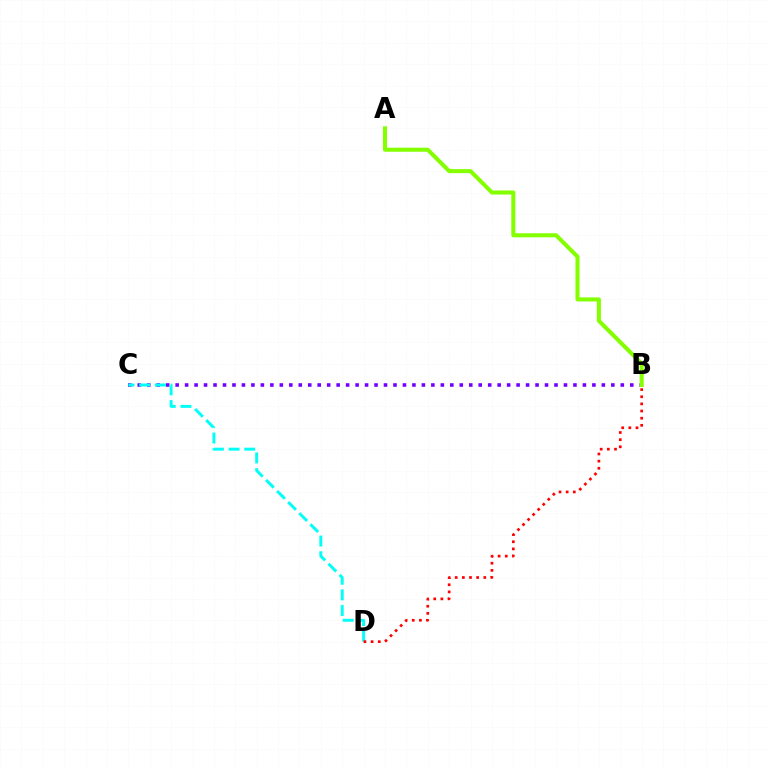{('B', 'C'): [{'color': '#7200ff', 'line_style': 'dotted', 'thickness': 2.57}], ('C', 'D'): [{'color': '#00fff6', 'line_style': 'dashed', 'thickness': 2.13}], ('B', 'D'): [{'color': '#ff0000', 'line_style': 'dotted', 'thickness': 1.94}], ('A', 'B'): [{'color': '#84ff00', 'line_style': 'solid', 'thickness': 2.92}]}